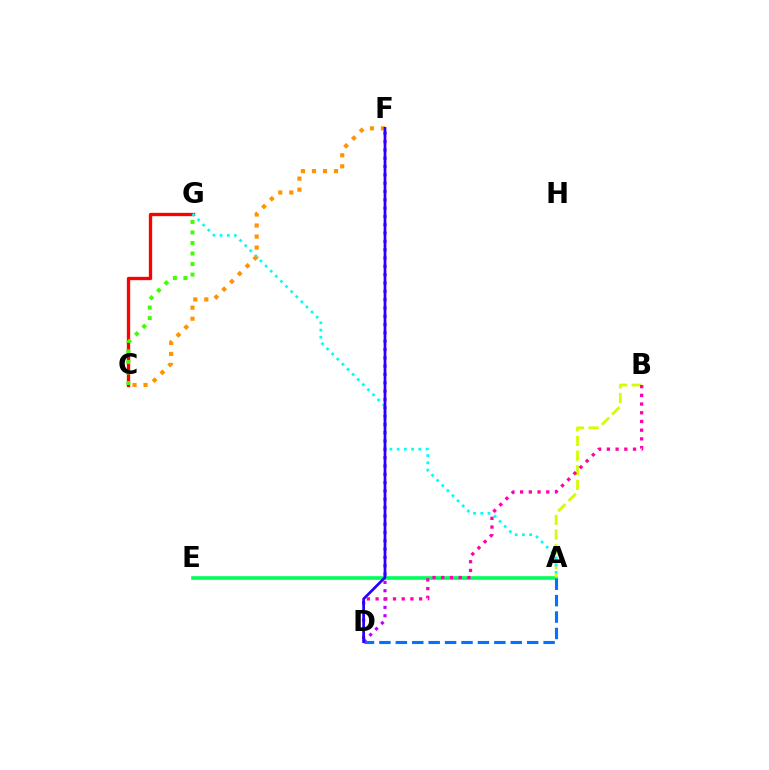{('A', 'E'): [{'color': '#00ff5c', 'line_style': 'solid', 'thickness': 2.61}], ('A', 'B'): [{'color': '#d1ff00', 'line_style': 'dashed', 'thickness': 1.99}], ('C', 'G'): [{'color': '#ff0000', 'line_style': 'solid', 'thickness': 2.38}, {'color': '#3dff00', 'line_style': 'dotted', 'thickness': 2.86}], ('A', 'D'): [{'color': '#0074ff', 'line_style': 'dashed', 'thickness': 2.23}], ('D', 'F'): [{'color': '#b900ff', 'line_style': 'dotted', 'thickness': 2.26}, {'color': '#2500ff', 'line_style': 'solid', 'thickness': 1.96}], ('A', 'G'): [{'color': '#00fff6', 'line_style': 'dotted', 'thickness': 1.96}], ('C', 'F'): [{'color': '#ff9400', 'line_style': 'dotted', 'thickness': 2.99}], ('B', 'D'): [{'color': '#ff00ac', 'line_style': 'dotted', 'thickness': 2.37}]}